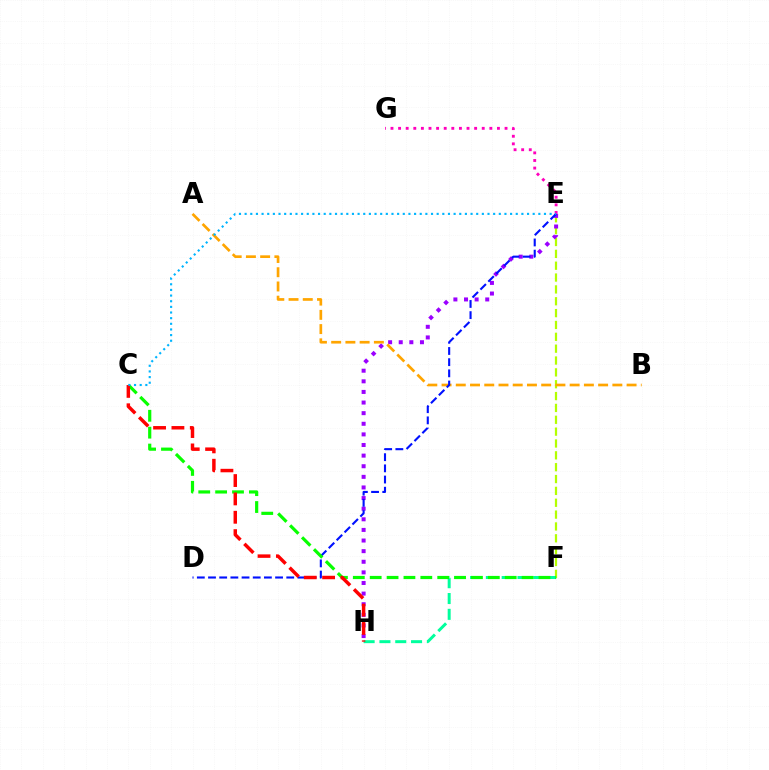{('E', 'F'): [{'color': '#b3ff00', 'line_style': 'dashed', 'thickness': 1.61}], ('E', 'G'): [{'color': '#ff00bd', 'line_style': 'dotted', 'thickness': 2.07}], ('E', 'H'): [{'color': '#9b00ff', 'line_style': 'dotted', 'thickness': 2.88}], ('A', 'B'): [{'color': '#ffa500', 'line_style': 'dashed', 'thickness': 1.93}], ('F', 'H'): [{'color': '#00ff9d', 'line_style': 'dashed', 'thickness': 2.15}], ('D', 'E'): [{'color': '#0010ff', 'line_style': 'dashed', 'thickness': 1.52}], ('C', 'F'): [{'color': '#08ff00', 'line_style': 'dashed', 'thickness': 2.29}], ('C', 'H'): [{'color': '#ff0000', 'line_style': 'dashed', 'thickness': 2.49}], ('C', 'E'): [{'color': '#00b5ff', 'line_style': 'dotted', 'thickness': 1.53}]}